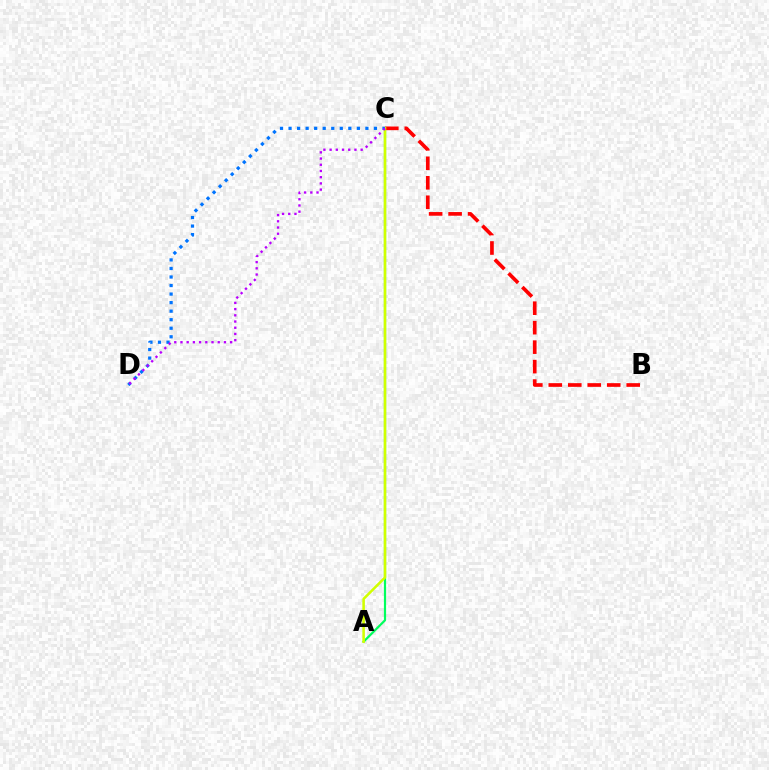{('A', 'C'): [{'color': '#00ff5c', 'line_style': 'solid', 'thickness': 1.58}, {'color': '#d1ff00', 'line_style': 'solid', 'thickness': 1.84}], ('B', 'C'): [{'color': '#ff0000', 'line_style': 'dashed', 'thickness': 2.65}], ('C', 'D'): [{'color': '#0074ff', 'line_style': 'dotted', 'thickness': 2.32}, {'color': '#b900ff', 'line_style': 'dotted', 'thickness': 1.69}]}